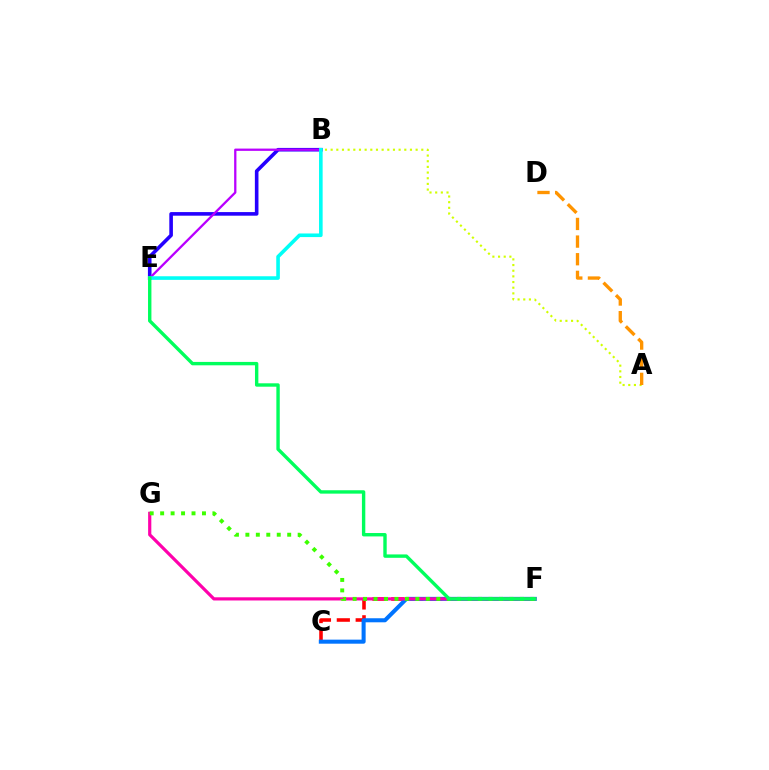{('B', 'E'): [{'color': '#2500ff', 'line_style': 'solid', 'thickness': 2.6}, {'color': '#b900ff', 'line_style': 'solid', 'thickness': 1.65}, {'color': '#00fff6', 'line_style': 'solid', 'thickness': 2.6}], ('C', 'F'): [{'color': '#ff0000', 'line_style': 'dashed', 'thickness': 2.56}, {'color': '#0074ff', 'line_style': 'solid', 'thickness': 2.91}], ('A', 'B'): [{'color': '#d1ff00', 'line_style': 'dotted', 'thickness': 1.54}], ('A', 'D'): [{'color': '#ff9400', 'line_style': 'dashed', 'thickness': 2.4}], ('F', 'G'): [{'color': '#ff00ac', 'line_style': 'solid', 'thickness': 2.29}, {'color': '#3dff00', 'line_style': 'dotted', 'thickness': 2.84}], ('E', 'F'): [{'color': '#00ff5c', 'line_style': 'solid', 'thickness': 2.44}]}